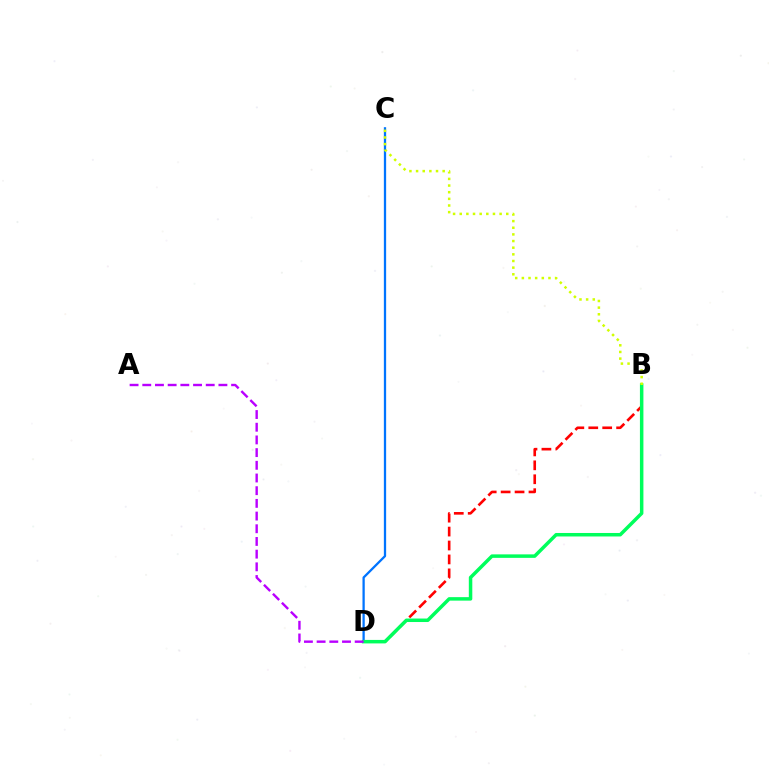{('C', 'D'): [{'color': '#0074ff', 'line_style': 'solid', 'thickness': 1.64}], ('B', 'D'): [{'color': '#ff0000', 'line_style': 'dashed', 'thickness': 1.89}, {'color': '#00ff5c', 'line_style': 'solid', 'thickness': 2.51}], ('B', 'C'): [{'color': '#d1ff00', 'line_style': 'dotted', 'thickness': 1.81}], ('A', 'D'): [{'color': '#b900ff', 'line_style': 'dashed', 'thickness': 1.72}]}